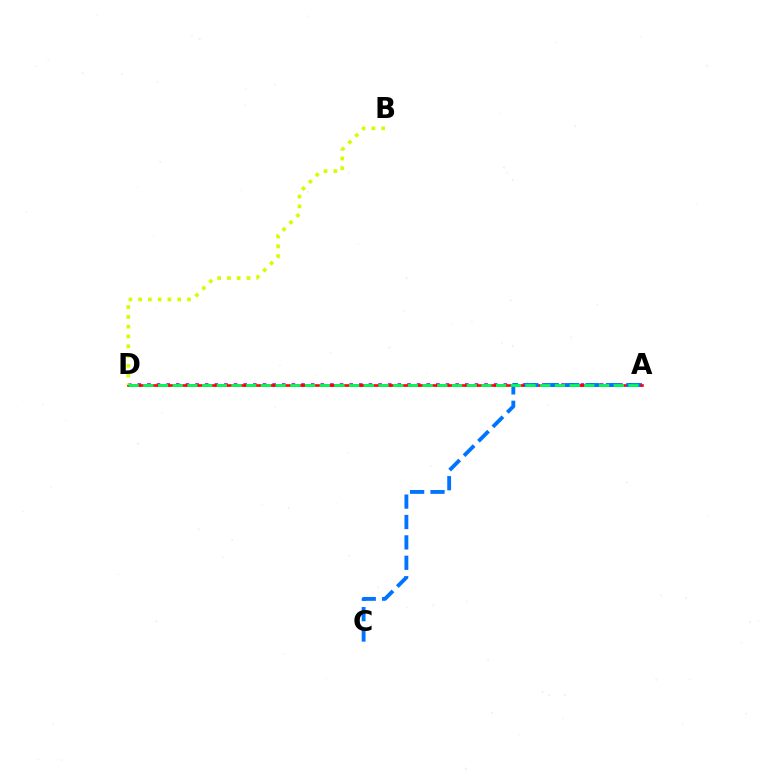{('A', 'D'): [{'color': '#b900ff', 'line_style': 'dotted', 'thickness': 2.62}, {'color': '#ff0000', 'line_style': 'solid', 'thickness': 1.88}, {'color': '#00ff5c', 'line_style': 'dashed', 'thickness': 2.0}], ('A', 'C'): [{'color': '#0074ff', 'line_style': 'dashed', 'thickness': 2.77}], ('B', 'D'): [{'color': '#d1ff00', 'line_style': 'dotted', 'thickness': 2.65}]}